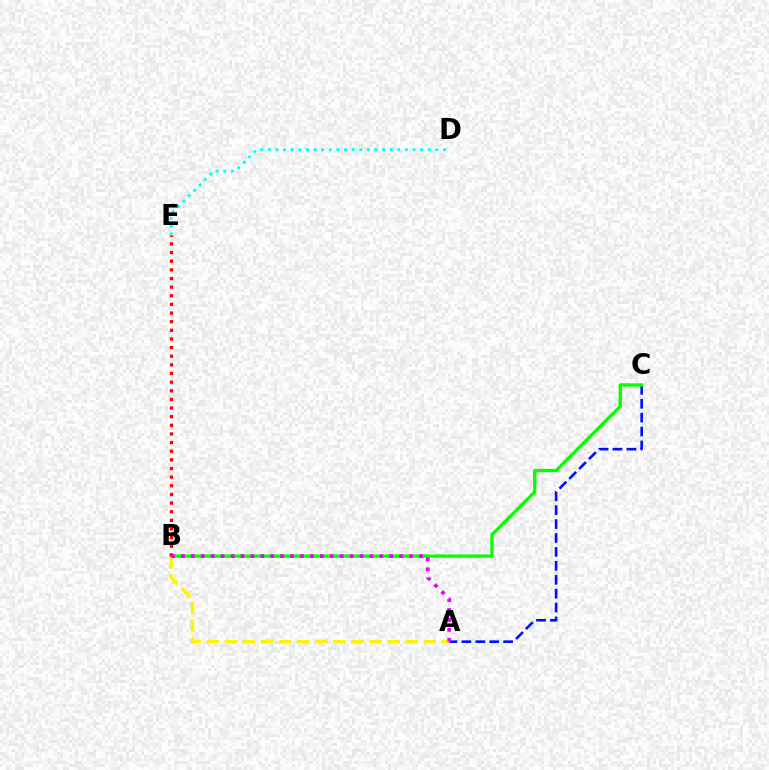{('A', 'C'): [{'color': '#0010ff', 'line_style': 'dashed', 'thickness': 1.89}], ('B', 'C'): [{'color': '#08ff00', 'line_style': 'solid', 'thickness': 2.41}], ('D', 'E'): [{'color': '#00fff6', 'line_style': 'dotted', 'thickness': 2.07}], ('A', 'B'): [{'color': '#fcf500', 'line_style': 'dashed', 'thickness': 2.46}, {'color': '#ee00ff', 'line_style': 'dotted', 'thickness': 2.7}], ('B', 'E'): [{'color': '#ff0000', 'line_style': 'dotted', 'thickness': 2.35}]}